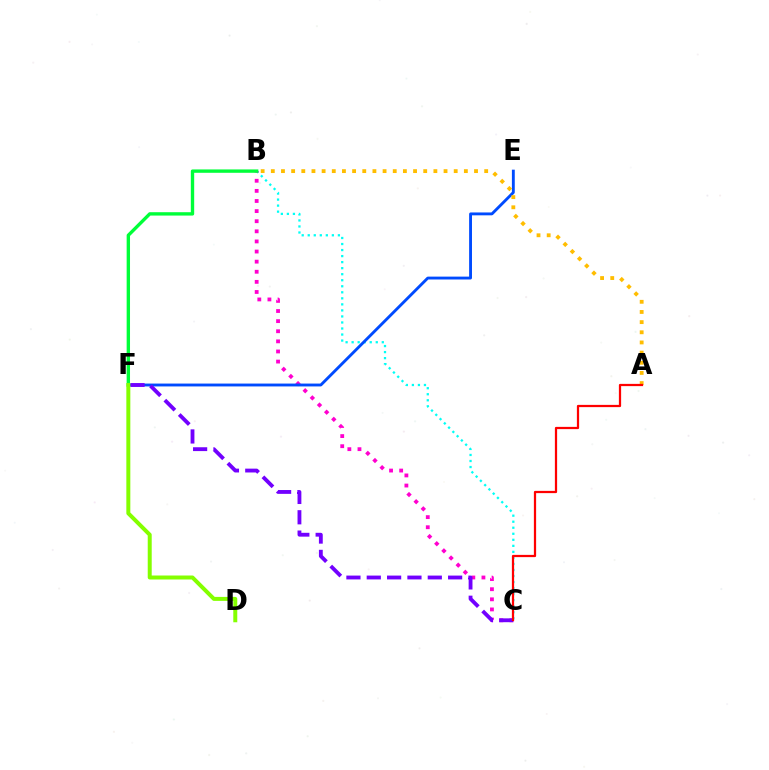{('B', 'C'): [{'color': '#00fff6', 'line_style': 'dotted', 'thickness': 1.64}, {'color': '#ff00cf', 'line_style': 'dotted', 'thickness': 2.75}], ('B', 'F'): [{'color': '#00ff39', 'line_style': 'solid', 'thickness': 2.42}], ('E', 'F'): [{'color': '#004bff', 'line_style': 'solid', 'thickness': 2.06}], ('C', 'F'): [{'color': '#7200ff', 'line_style': 'dashed', 'thickness': 2.76}], ('A', 'B'): [{'color': '#ffbd00', 'line_style': 'dotted', 'thickness': 2.76}], ('D', 'F'): [{'color': '#84ff00', 'line_style': 'solid', 'thickness': 2.87}], ('A', 'C'): [{'color': '#ff0000', 'line_style': 'solid', 'thickness': 1.61}]}